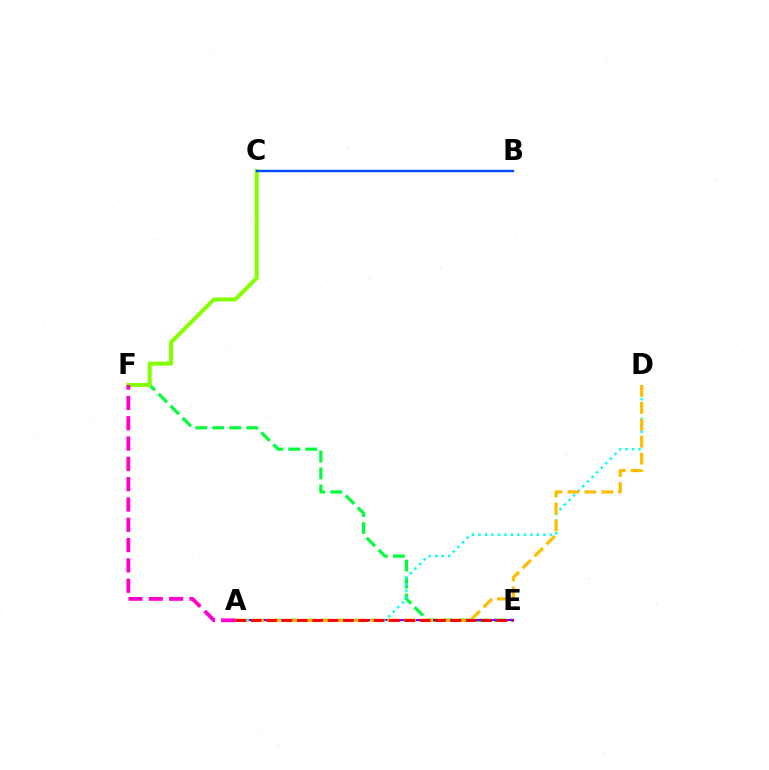{('E', 'F'): [{'color': '#00ff39', 'line_style': 'dashed', 'thickness': 2.3}], ('A', 'E'): [{'color': '#7200ff', 'line_style': 'solid', 'thickness': 1.53}, {'color': '#ff0000', 'line_style': 'dashed', 'thickness': 2.09}], ('A', 'D'): [{'color': '#00fff6', 'line_style': 'dotted', 'thickness': 1.77}, {'color': '#ffbd00', 'line_style': 'dashed', 'thickness': 2.3}], ('C', 'F'): [{'color': '#84ff00', 'line_style': 'solid', 'thickness': 2.88}], ('A', 'F'): [{'color': '#ff00cf', 'line_style': 'dashed', 'thickness': 2.76}], ('B', 'C'): [{'color': '#004bff', 'line_style': 'solid', 'thickness': 1.72}]}